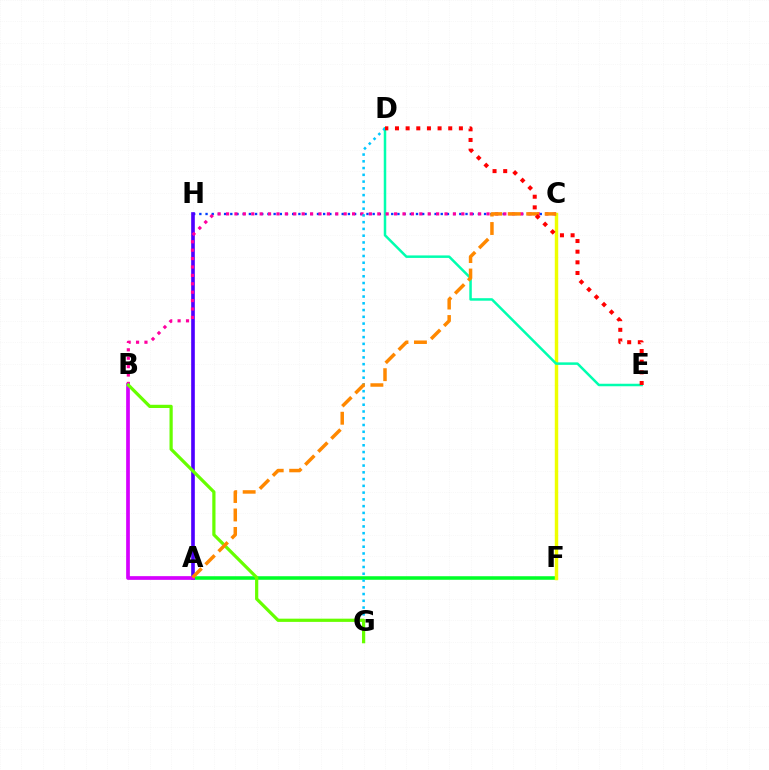{('A', 'F'): [{'color': '#00ff27', 'line_style': 'solid', 'thickness': 2.55}], ('C', 'H'): [{'color': '#003fff', 'line_style': 'dotted', 'thickness': 1.68}], ('C', 'F'): [{'color': '#eeff00', 'line_style': 'solid', 'thickness': 2.47}], ('D', 'E'): [{'color': '#00ffaf', 'line_style': 'solid', 'thickness': 1.8}, {'color': '#ff0000', 'line_style': 'dotted', 'thickness': 2.89}], ('A', 'H'): [{'color': '#4f00ff', 'line_style': 'solid', 'thickness': 2.62}], ('B', 'C'): [{'color': '#ff00a0', 'line_style': 'dotted', 'thickness': 2.28}], ('D', 'G'): [{'color': '#00c7ff', 'line_style': 'dotted', 'thickness': 1.84}], ('A', 'B'): [{'color': '#d600ff', 'line_style': 'solid', 'thickness': 2.67}], ('B', 'G'): [{'color': '#66ff00', 'line_style': 'solid', 'thickness': 2.32}], ('A', 'C'): [{'color': '#ff8800', 'line_style': 'dashed', 'thickness': 2.51}]}